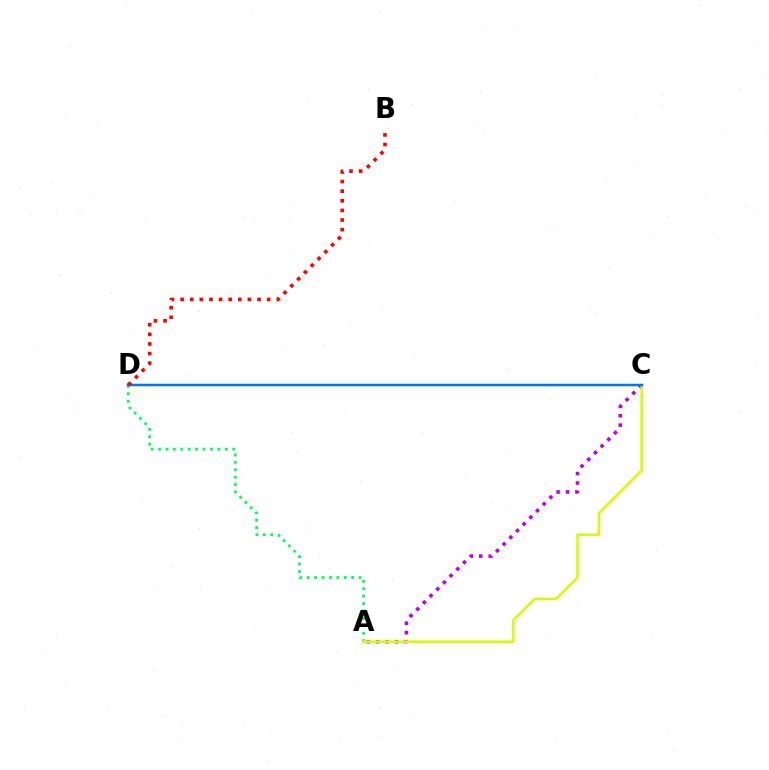{('A', 'D'): [{'color': '#00ff5c', 'line_style': 'dotted', 'thickness': 2.01}], ('A', 'C'): [{'color': '#b900ff', 'line_style': 'dotted', 'thickness': 2.57}, {'color': '#d1ff00', 'line_style': 'solid', 'thickness': 1.84}], ('C', 'D'): [{'color': '#0074ff', 'line_style': 'solid', 'thickness': 1.8}], ('B', 'D'): [{'color': '#ff0000', 'line_style': 'dotted', 'thickness': 2.61}]}